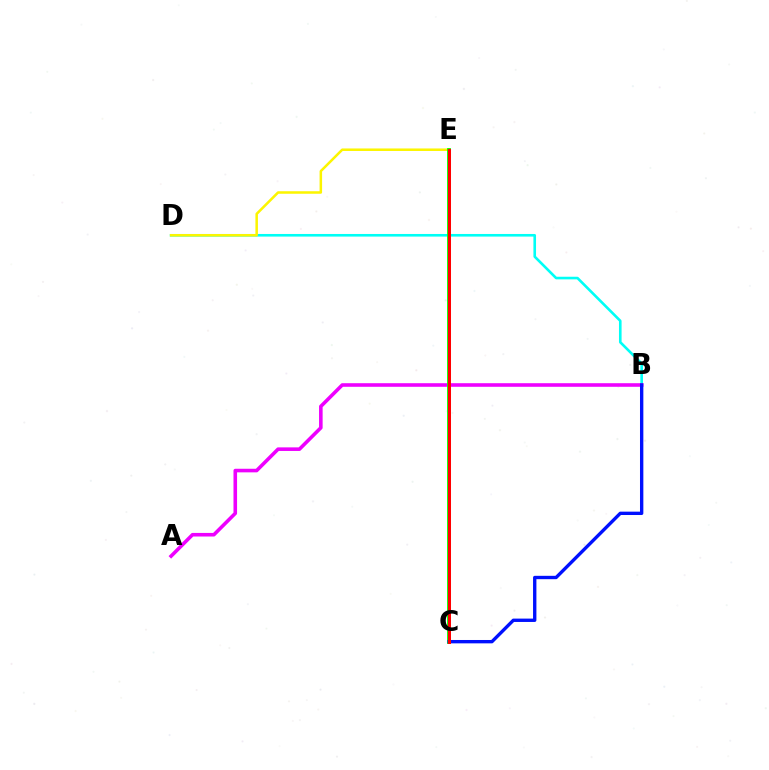{('B', 'D'): [{'color': '#00fff6', 'line_style': 'solid', 'thickness': 1.88}], ('D', 'E'): [{'color': '#fcf500', 'line_style': 'solid', 'thickness': 1.82}], ('A', 'B'): [{'color': '#ee00ff', 'line_style': 'solid', 'thickness': 2.58}], ('C', 'E'): [{'color': '#08ff00', 'line_style': 'solid', 'thickness': 2.75}, {'color': '#ff0000', 'line_style': 'solid', 'thickness': 2.17}], ('B', 'C'): [{'color': '#0010ff', 'line_style': 'solid', 'thickness': 2.42}]}